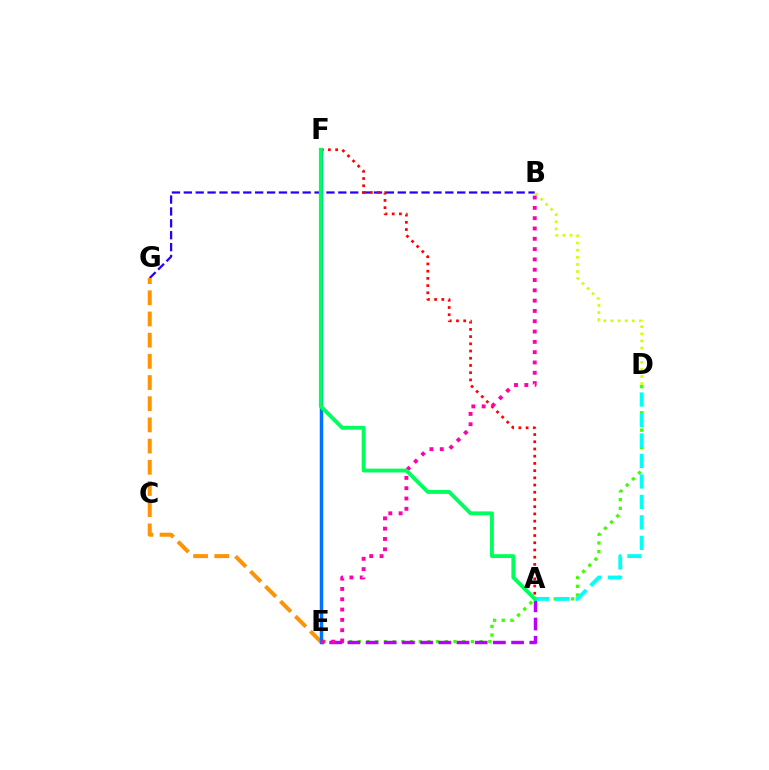{('D', 'E'): [{'color': '#3dff00', 'line_style': 'dotted', 'thickness': 2.36}], ('B', 'G'): [{'color': '#2500ff', 'line_style': 'dashed', 'thickness': 1.61}], ('E', 'G'): [{'color': '#ff9400', 'line_style': 'dashed', 'thickness': 2.88}], ('A', 'E'): [{'color': '#b900ff', 'line_style': 'dashed', 'thickness': 2.47}], ('B', 'D'): [{'color': '#d1ff00', 'line_style': 'dotted', 'thickness': 1.93}], ('A', 'D'): [{'color': '#00fff6', 'line_style': 'dashed', 'thickness': 2.78}], ('E', 'F'): [{'color': '#0074ff', 'line_style': 'solid', 'thickness': 2.51}], ('A', 'F'): [{'color': '#ff0000', 'line_style': 'dotted', 'thickness': 1.96}, {'color': '#00ff5c', 'line_style': 'solid', 'thickness': 2.78}], ('B', 'E'): [{'color': '#ff00ac', 'line_style': 'dotted', 'thickness': 2.8}]}